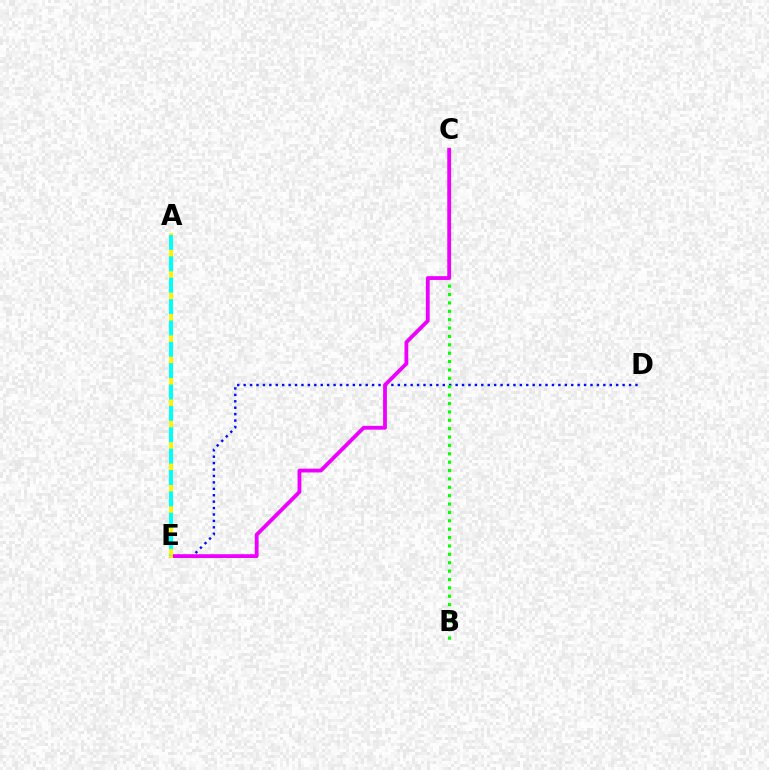{('D', 'E'): [{'color': '#0010ff', 'line_style': 'dotted', 'thickness': 1.75}], ('B', 'C'): [{'color': '#08ff00', 'line_style': 'dotted', 'thickness': 2.28}], ('C', 'E'): [{'color': '#ee00ff', 'line_style': 'solid', 'thickness': 2.74}], ('A', 'E'): [{'color': '#ff0000', 'line_style': 'dotted', 'thickness': 1.86}, {'color': '#fcf500', 'line_style': 'solid', 'thickness': 2.79}, {'color': '#00fff6', 'line_style': 'dashed', 'thickness': 2.9}]}